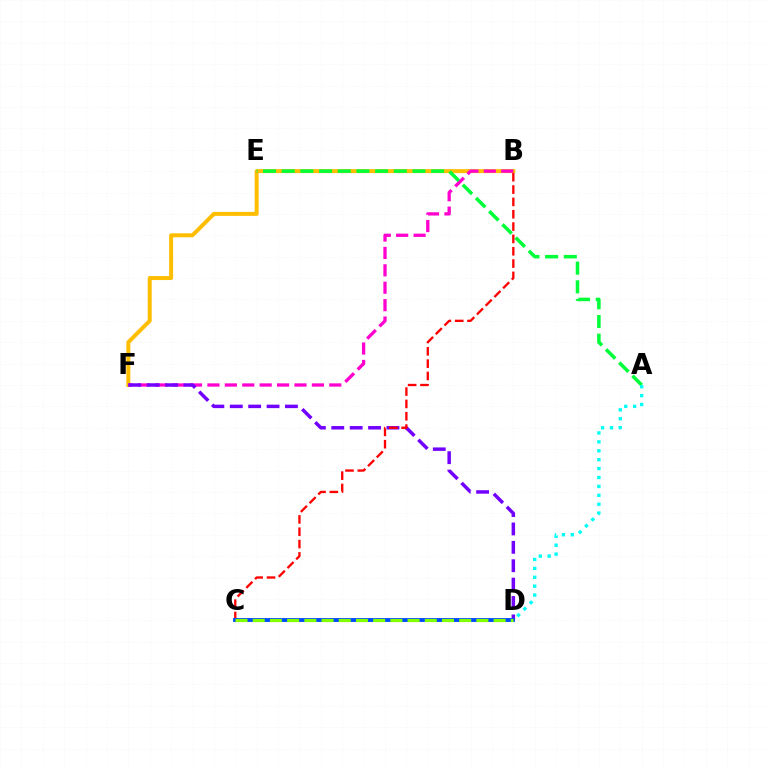{('B', 'F'): [{'color': '#ffbd00', 'line_style': 'solid', 'thickness': 2.85}, {'color': '#ff00cf', 'line_style': 'dashed', 'thickness': 2.37}], ('A', 'E'): [{'color': '#00ff39', 'line_style': 'dashed', 'thickness': 2.54}], ('D', 'F'): [{'color': '#7200ff', 'line_style': 'dashed', 'thickness': 2.5}], ('A', 'D'): [{'color': '#00fff6', 'line_style': 'dotted', 'thickness': 2.42}], ('B', 'C'): [{'color': '#ff0000', 'line_style': 'dashed', 'thickness': 1.68}], ('C', 'D'): [{'color': '#004bff', 'line_style': 'solid', 'thickness': 2.79}, {'color': '#84ff00', 'line_style': 'dashed', 'thickness': 2.34}]}